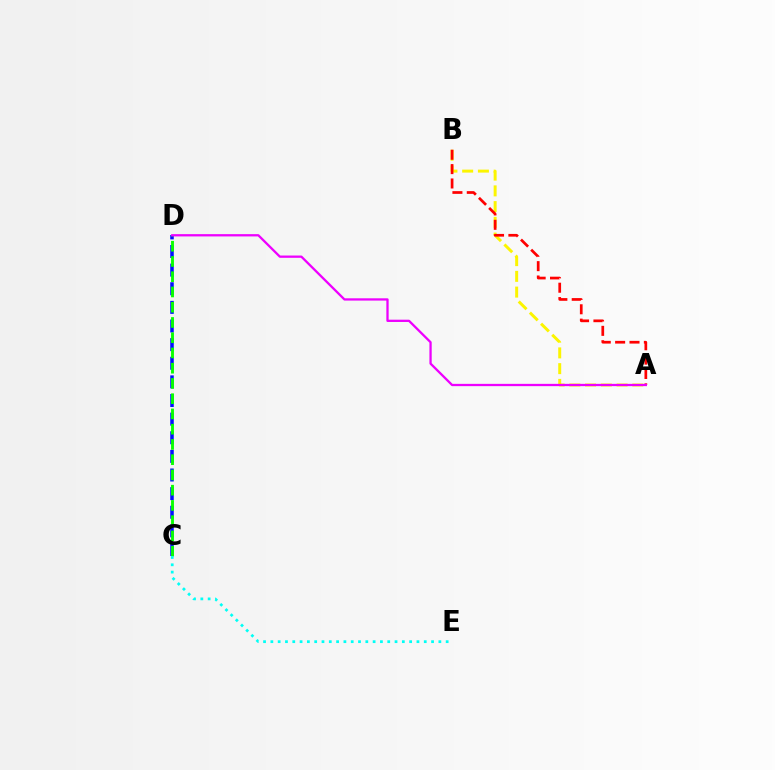{('C', 'D'): [{'color': '#0010ff', 'line_style': 'dashed', 'thickness': 2.53}, {'color': '#08ff00', 'line_style': 'dashed', 'thickness': 2.07}], ('A', 'B'): [{'color': '#fcf500', 'line_style': 'dashed', 'thickness': 2.14}, {'color': '#ff0000', 'line_style': 'dashed', 'thickness': 1.95}], ('C', 'E'): [{'color': '#00fff6', 'line_style': 'dotted', 'thickness': 1.98}], ('A', 'D'): [{'color': '#ee00ff', 'line_style': 'solid', 'thickness': 1.65}]}